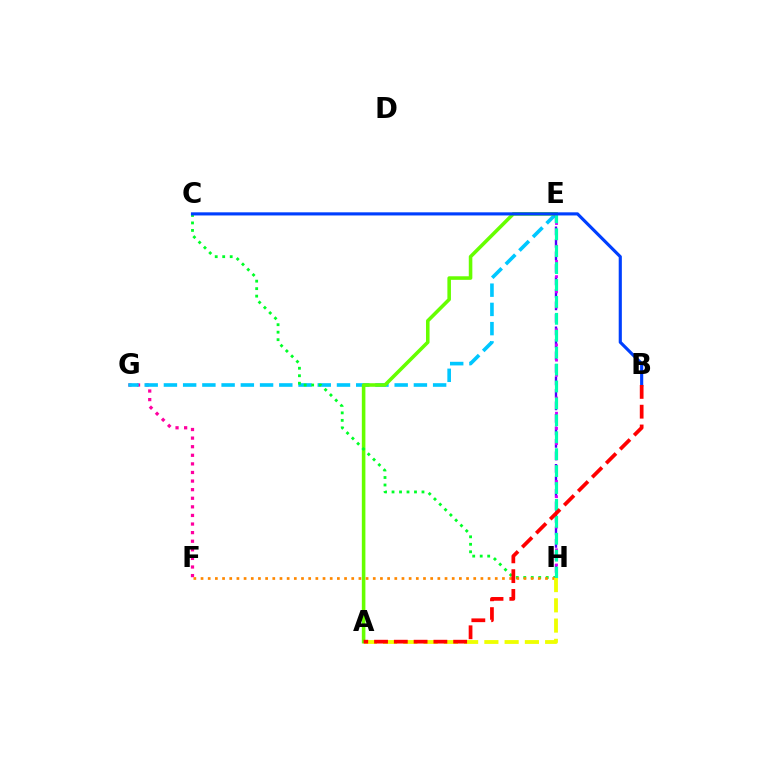{('F', 'G'): [{'color': '#ff00a0', 'line_style': 'dotted', 'thickness': 2.33}], ('E', 'G'): [{'color': '#00c7ff', 'line_style': 'dashed', 'thickness': 2.61}], ('A', 'E'): [{'color': '#66ff00', 'line_style': 'solid', 'thickness': 2.57}], ('C', 'H'): [{'color': '#00ff27', 'line_style': 'dotted', 'thickness': 2.03}], ('E', 'H'): [{'color': '#4f00ff', 'line_style': 'dashed', 'thickness': 1.7}, {'color': '#d600ff', 'line_style': 'dotted', 'thickness': 2.06}, {'color': '#00ffaf', 'line_style': 'dashed', 'thickness': 2.3}], ('F', 'H'): [{'color': '#ff8800', 'line_style': 'dotted', 'thickness': 1.95}], ('B', 'C'): [{'color': '#003fff', 'line_style': 'solid', 'thickness': 2.26}], ('A', 'H'): [{'color': '#eeff00', 'line_style': 'dashed', 'thickness': 2.75}], ('A', 'B'): [{'color': '#ff0000', 'line_style': 'dashed', 'thickness': 2.69}]}